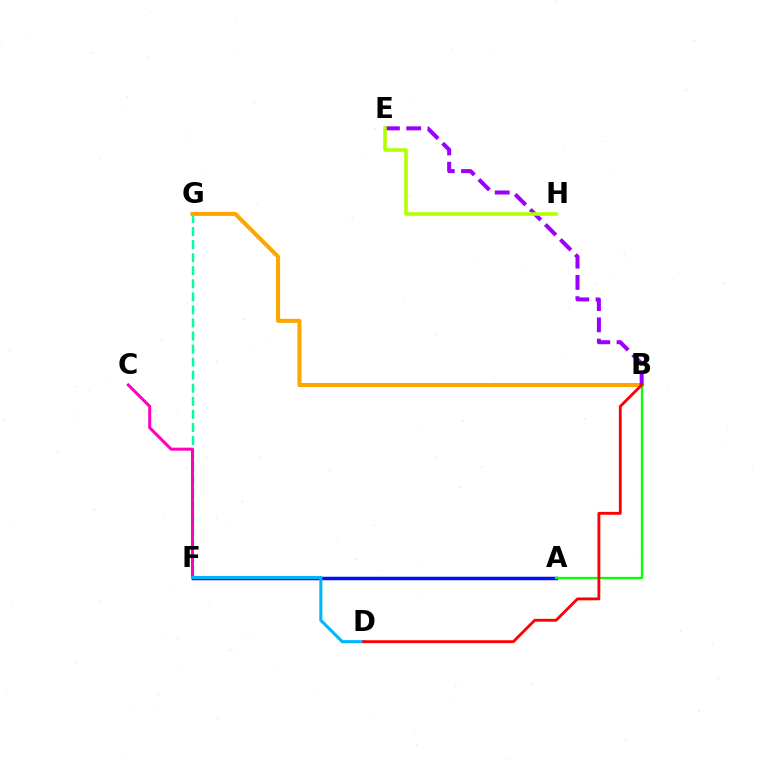{('F', 'G'): [{'color': '#00ff9d', 'line_style': 'dashed', 'thickness': 1.77}], ('B', 'G'): [{'color': '#ffa500', 'line_style': 'solid', 'thickness': 2.93}], ('A', 'F'): [{'color': '#0010ff', 'line_style': 'solid', 'thickness': 2.52}], ('C', 'F'): [{'color': '#ff00bd', 'line_style': 'solid', 'thickness': 2.18}], ('B', 'E'): [{'color': '#9b00ff', 'line_style': 'dashed', 'thickness': 2.89}], ('D', 'F'): [{'color': '#00b5ff', 'line_style': 'solid', 'thickness': 2.2}], ('E', 'H'): [{'color': '#b3ff00', 'line_style': 'solid', 'thickness': 2.56}], ('A', 'B'): [{'color': '#08ff00', 'line_style': 'solid', 'thickness': 1.64}], ('B', 'D'): [{'color': '#ff0000', 'line_style': 'solid', 'thickness': 2.05}]}